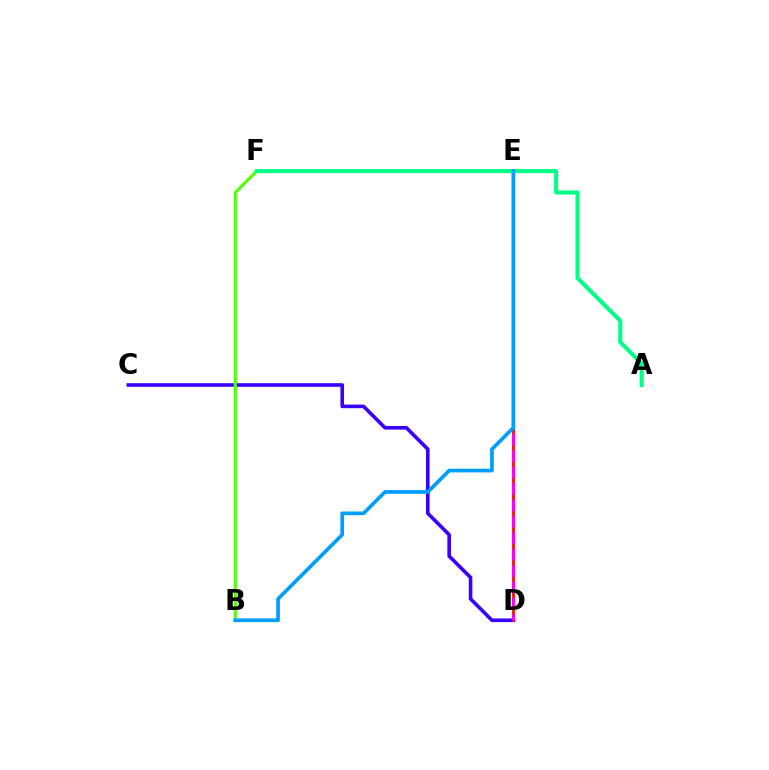{('E', 'F'): [{'color': '#ffd500', 'line_style': 'dashed', 'thickness': 2.04}], ('C', 'D'): [{'color': '#3700ff', 'line_style': 'solid', 'thickness': 2.6}], ('D', 'E'): [{'color': '#ff0000', 'line_style': 'solid', 'thickness': 1.96}, {'color': '#ff00ed', 'line_style': 'dashed', 'thickness': 2.23}], ('B', 'F'): [{'color': '#4fff00', 'line_style': 'solid', 'thickness': 2.21}], ('A', 'F'): [{'color': '#00ff86', 'line_style': 'solid', 'thickness': 2.93}], ('B', 'E'): [{'color': '#009eff', 'line_style': 'solid', 'thickness': 2.66}]}